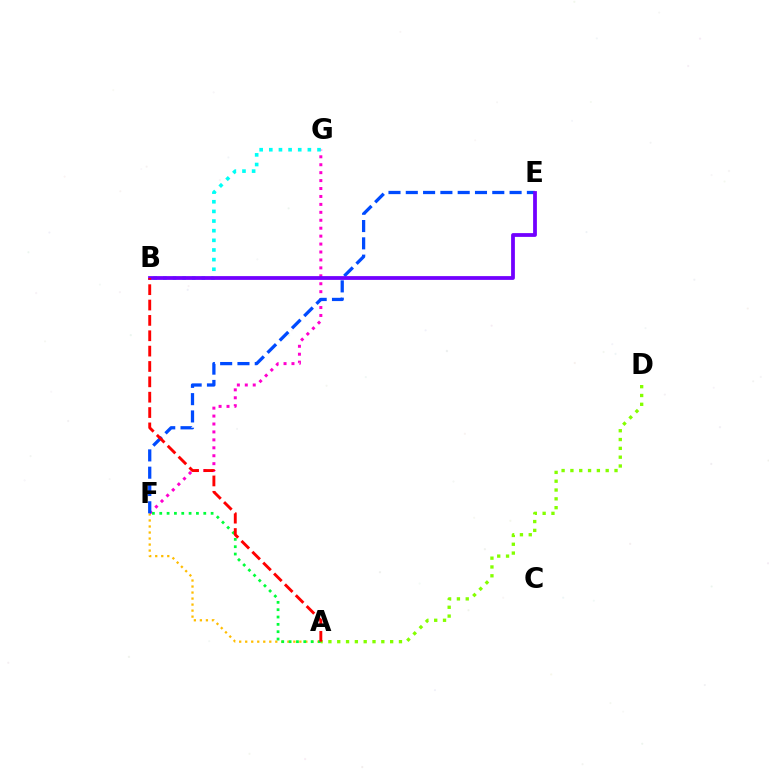{('A', 'F'): [{'color': '#ffbd00', 'line_style': 'dotted', 'thickness': 1.64}, {'color': '#00ff39', 'line_style': 'dotted', 'thickness': 1.99}], ('F', 'G'): [{'color': '#ff00cf', 'line_style': 'dotted', 'thickness': 2.16}], ('E', 'F'): [{'color': '#004bff', 'line_style': 'dashed', 'thickness': 2.35}], ('B', 'G'): [{'color': '#00fff6', 'line_style': 'dotted', 'thickness': 2.62}], ('A', 'D'): [{'color': '#84ff00', 'line_style': 'dotted', 'thickness': 2.4}], ('B', 'E'): [{'color': '#7200ff', 'line_style': 'solid', 'thickness': 2.72}], ('A', 'B'): [{'color': '#ff0000', 'line_style': 'dashed', 'thickness': 2.09}]}